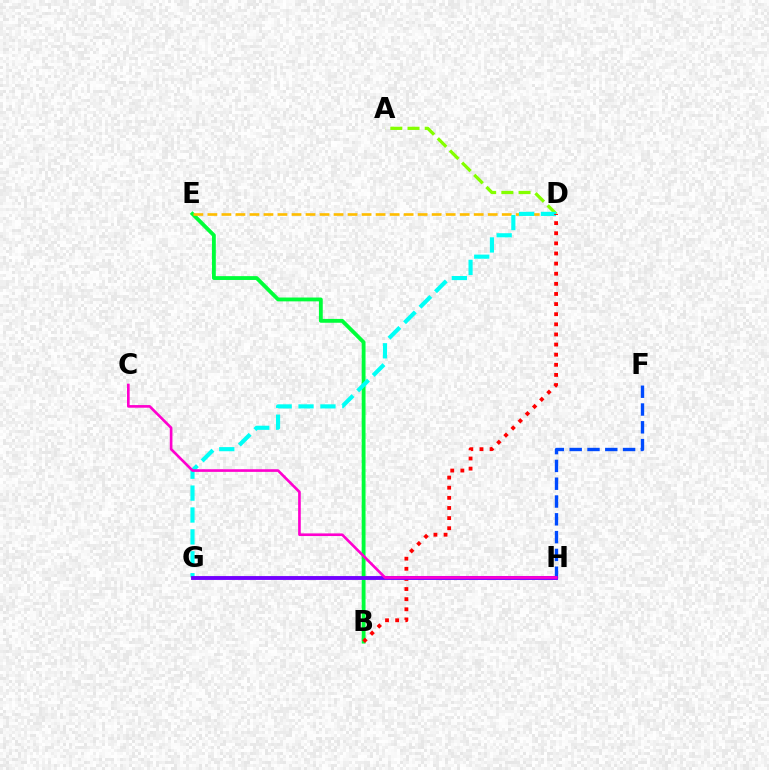{('B', 'E'): [{'color': '#00ff39', 'line_style': 'solid', 'thickness': 2.76}], ('D', 'E'): [{'color': '#ffbd00', 'line_style': 'dashed', 'thickness': 1.9}], ('A', 'D'): [{'color': '#84ff00', 'line_style': 'dashed', 'thickness': 2.34}], ('D', 'G'): [{'color': '#00fff6', 'line_style': 'dashed', 'thickness': 2.97}], ('F', 'H'): [{'color': '#004bff', 'line_style': 'dashed', 'thickness': 2.42}], ('B', 'D'): [{'color': '#ff0000', 'line_style': 'dotted', 'thickness': 2.75}], ('G', 'H'): [{'color': '#7200ff', 'line_style': 'solid', 'thickness': 2.79}], ('C', 'H'): [{'color': '#ff00cf', 'line_style': 'solid', 'thickness': 1.9}]}